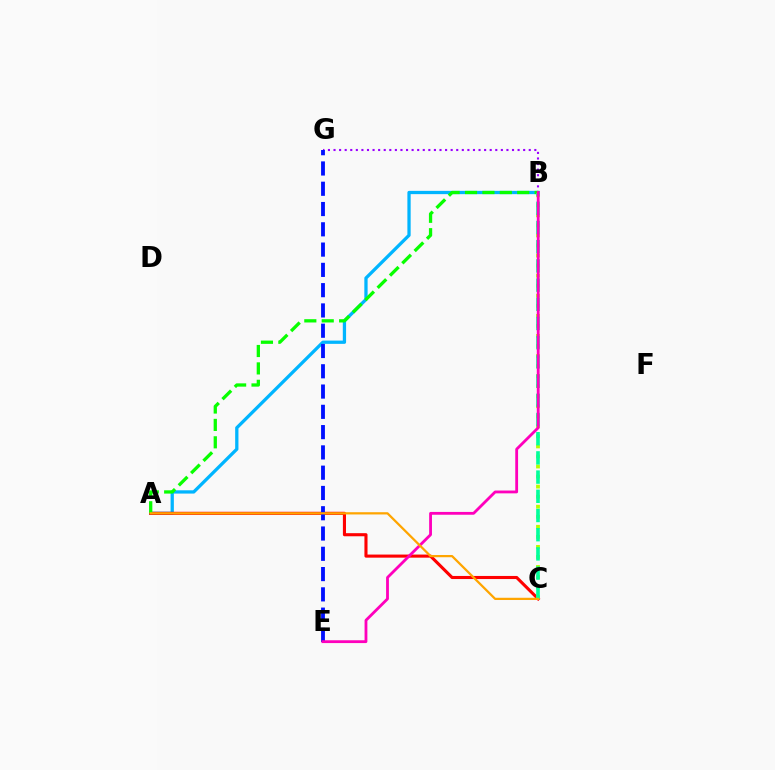{('A', 'B'): [{'color': '#00b5ff', 'line_style': 'solid', 'thickness': 2.36}, {'color': '#08ff00', 'line_style': 'dashed', 'thickness': 2.36}], ('B', 'G'): [{'color': '#9b00ff', 'line_style': 'dotted', 'thickness': 1.52}], ('A', 'C'): [{'color': '#ff0000', 'line_style': 'solid', 'thickness': 2.23}, {'color': '#ffa500', 'line_style': 'solid', 'thickness': 1.61}], ('B', 'C'): [{'color': '#b3ff00', 'line_style': 'dotted', 'thickness': 2.73}, {'color': '#00ff9d', 'line_style': 'dashed', 'thickness': 2.61}], ('E', 'G'): [{'color': '#0010ff', 'line_style': 'dashed', 'thickness': 2.76}], ('B', 'E'): [{'color': '#ff00bd', 'line_style': 'solid', 'thickness': 2.03}]}